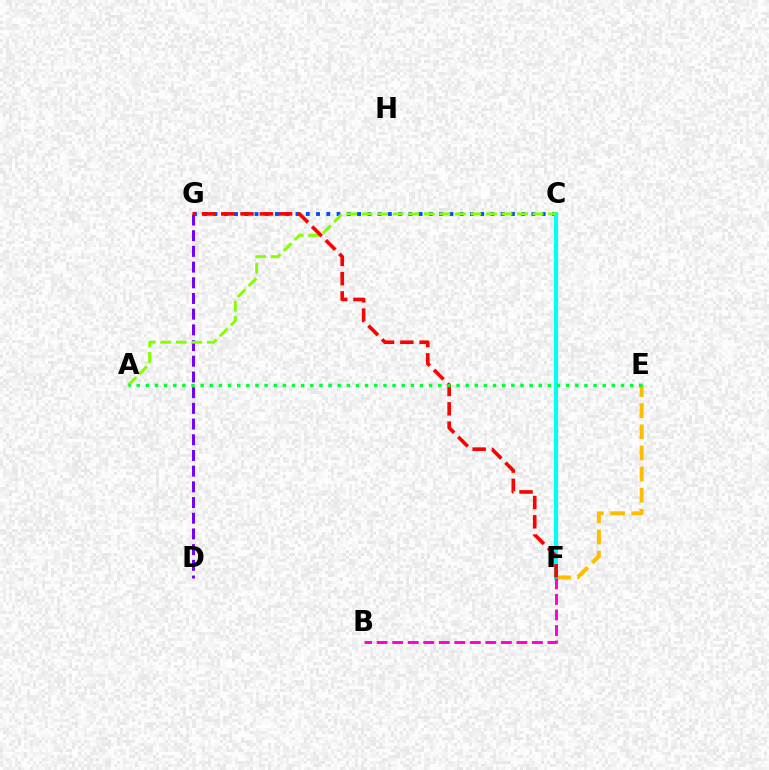{('C', 'G'): [{'color': '#004bff', 'line_style': 'dotted', 'thickness': 2.79}], ('E', 'F'): [{'color': '#ffbd00', 'line_style': 'dashed', 'thickness': 2.87}], ('C', 'F'): [{'color': '#00fff6', 'line_style': 'solid', 'thickness': 2.99}], ('D', 'G'): [{'color': '#7200ff', 'line_style': 'dashed', 'thickness': 2.13}], ('A', 'C'): [{'color': '#84ff00', 'line_style': 'dashed', 'thickness': 2.11}], ('F', 'G'): [{'color': '#ff0000', 'line_style': 'dashed', 'thickness': 2.62}], ('B', 'F'): [{'color': '#ff00cf', 'line_style': 'dashed', 'thickness': 2.11}], ('A', 'E'): [{'color': '#00ff39', 'line_style': 'dotted', 'thickness': 2.48}]}